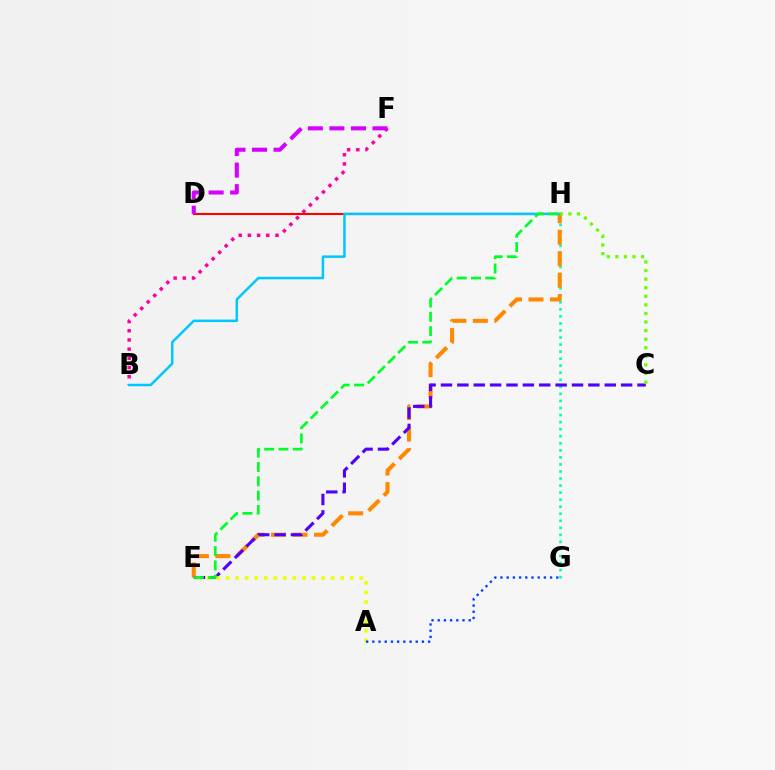{('G', 'H'): [{'color': '#00ffaf', 'line_style': 'dotted', 'thickness': 1.91}], ('E', 'H'): [{'color': '#ff8800', 'line_style': 'dashed', 'thickness': 2.92}, {'color': '#00ff27', 'line_style': 'dashed', 'thickness': 1.95}], ('C', 'E'): [{'color': '#4f00ff', 'line_style': 'dashed', 'thickness': 2.22}], ('B', 'F'): [{'color': '#ff00a0', 'line_style': 'dotted', 'thickness': 2.5}], ('D', 'H'): [{'color': '#ff0000', 'line_style': 'solid', 'thickness': 1.51}], ('D', 'F'): [{'color': '#d600ff', 'line_style': 'dashed', 'thickness': 2.93}], ('A', 'E'): [{'color': '#eeff00', 'line_style': 'dotted', 'thickness': 2.6}], ('B', 'H'): [{'color': '#00c7ff', 'line_style': 'solid', 'thickness': 1.79}], ('C', 'H'): [{'color': '#66ff00', 'line_style': 'dotted', 'thickness': 2.33}], ('A', 'G'): [{'color': '#003fff', 'line_style': 'dotted', 'thickness': 1.68}]}